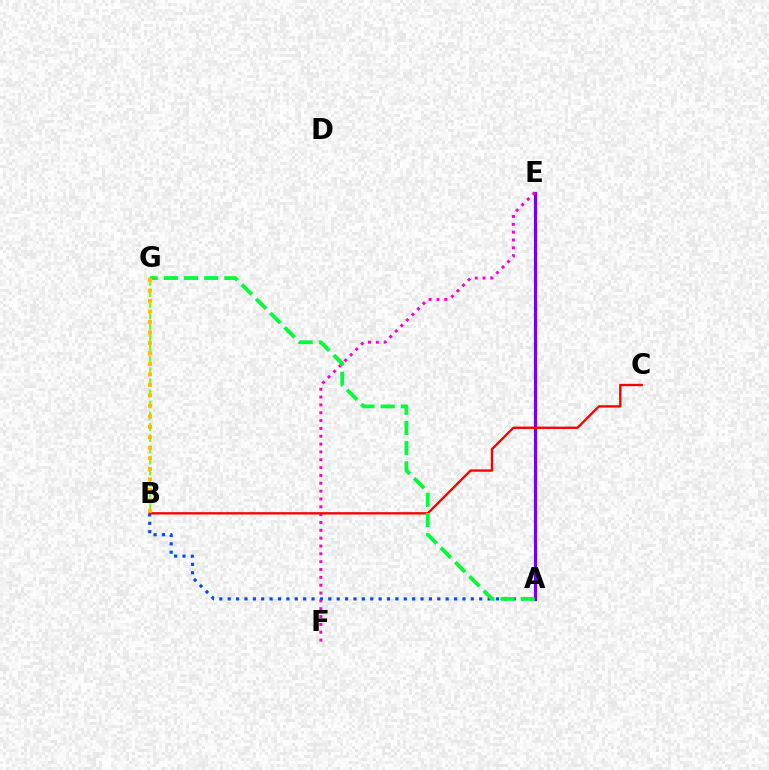{('A', 'B'): [{'color': '#004bff', 'line_style': 'dotted', 'thickness': 2.28}], ('A', 'E'): [{'color': '#00fff6', 'line_style': 'solid', 'thickness': 1.85}, {'color': '#7200ff', 'line_style': 'solid', 'thickness': 2.28}], ('B', 'G'): [{'color': '#84ff00', 'line_style': 'dashed', 'thickness': 1.52}, {'color': '#ffbd00', 'line_style': 'dotted', 'thickness': 2.85}], ('E', 'F'): [{'color': '#ff00cf', 'line_style': 'dotted', 'thickness': 2.13}], ('B', 'C'): [{'color': '#ff0000', 'line_style': 'solid', 'thickness': 1.7}], ('A', 'G'): [{'color': '#00ff39', 'line_style': 'dashed', 'thickness': 2.74}]}